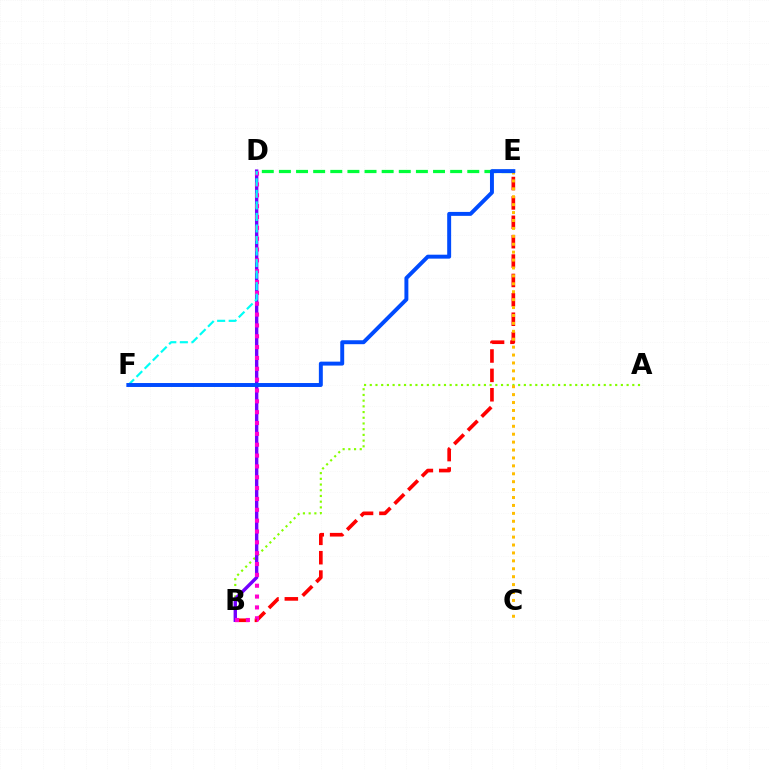{('A', 'B'): [{'color': '#84ff00', 'line_style': 'dotted', 'thickness': 1.55}], ('D', 'E'): [{'color': '#00ff39', 'line_style': 'dashed', 'thickness': 2.33}], ('B', 'E'): [{'color': '#ff0000', 'line_style': 'dashed', 'thickness': 2.63}], ('C', 'E'): [{'color': '#ffbd00', 'line_style': 'dotted', 'thickness': 2.15}], ('B', 'D'): [{'color': '#7200ff', 'line_style': 'solid', 'thickness': 2.43}, {'color': '#ff00cf', 'line_style': 'dotted', 'thickness': 2.95}], ('D', 'F'): [{'color': '#00fff6', 'line_style': 'dashed', 'thickness': 1.57}], ('E', 'F'): [{'color': '#004bff', 'line_style': 'solid', 'thickness': 2.84}]}